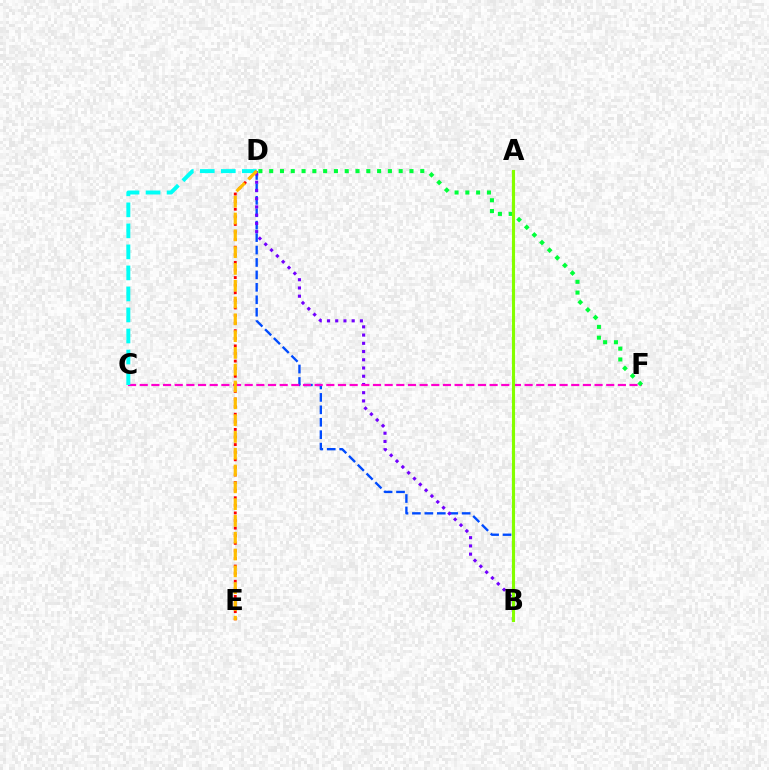{('B', 'D'): [{'color': '#004bff', 'line_style': 'dashed', 'thickness': 1.69}, {'color': '#7200ff', 'line_style': 'dotted', 'thickness': 2.24}], ('C', 'F'): [{'color': '#ff00cf', 'line_style': 'dashed', 'thickness': 1.58}], ('C', 'D'): [{'color': '#00fff6', 'line_style': 'dashed', 'thickness': 2.86}], ('D', 'E'): [{'color': '#ff0000', 'line_style': 'dotted', 'thickness': 2.06}, {'color': '#ffbd00', 'line_style': 'dashed', 'thickness': 2.28}], ('D', 'F'): [{'color': '#00ff39', 'line_style': 'dotted', 'thickness': 2.93}], ('A', 'B'): [{'color': '#84ff00', 'line_style': 'solid', 'thickness': 2.24}]}